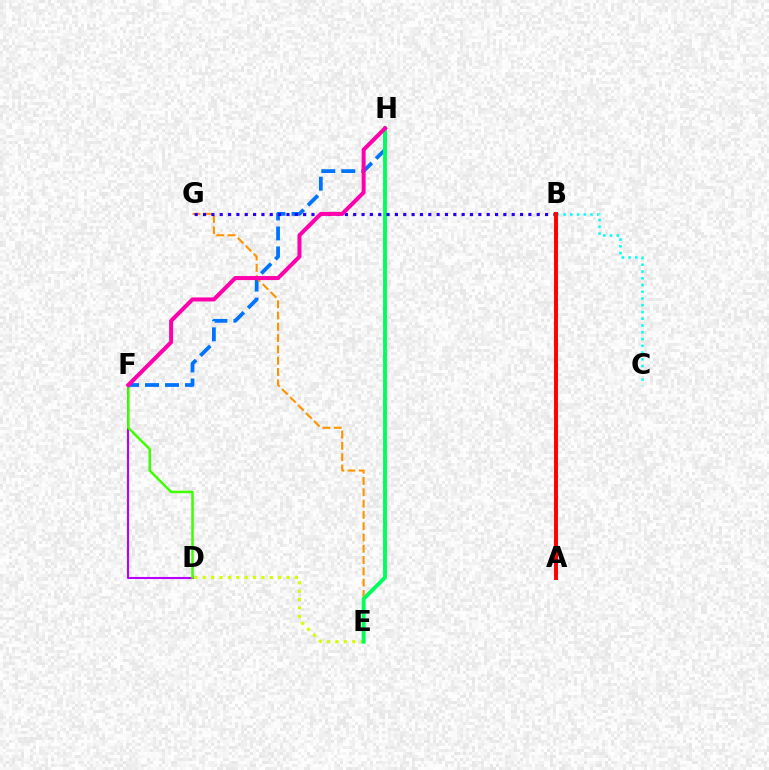{('D', 'F'): [{'color': '#b900ff', 'line_style': 'solid', 'thickness': 1.51}, {'color': '#3dff00', 'line_style': 'solid', 'thickness': 1.8}], ('F', 'H'): [{'color': '#0074ff', 'line_style': 'dashed', 'thickness': 2.72}, {'color': '#ff00ac', 'line_style': 'solid', 'thickness': 2.9}], ('D', 'E'): [{'color': '#d1ff00', 'line_style': 'dotted', 'thickness': 2.28}], ('E', 'G'): [{'color': '#ff9400', 'line_style': 'dashed', 'thickness': 1.53}], ('B', 'C'): [{'color': '#00fff6', 'line_style': 'dotted', 'thickness': 1.83}], ('E', 'H'): [{'color': '#00ff5c', 'line_style': 'solid', 'thickness': 2.81}], ('B', 'G'): [{'color': '#2500ff', 'line_style': 'dotted', 'thickness': 2.27}], ('A', 'B'): [{'color': '#ff0000', 'line_style': 'solid', 'thickness': 2.83}]}